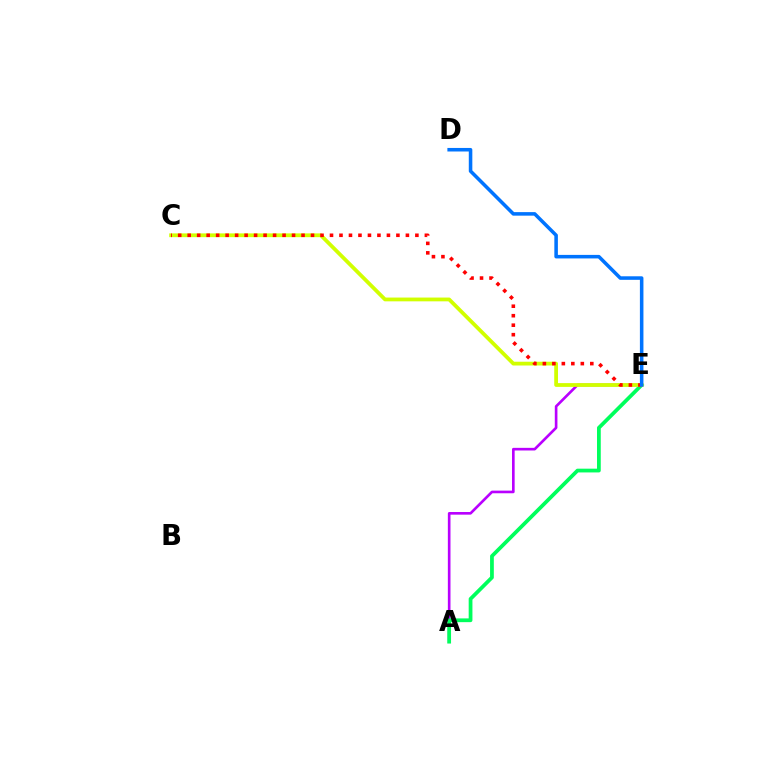{('A', 'E'): [{'color': '#b900ff', 'line_style': 'solid', 'thickness': 1.9}, {'color': '#00ff5c', 'line_style': 'solid', 'thickness': 2.7}], ('C', 'E'): [{'color': '#d1ff00', 'line_style': 'solid', 'thickness': 2.72}, {'color': '#ff0000', 'line_style': 'dotted', 'thickness': 2.58}], ('D', 'E'): [{'color': '#0074ff', 'line_style': 'solid', 'thickness': 2.55}]}